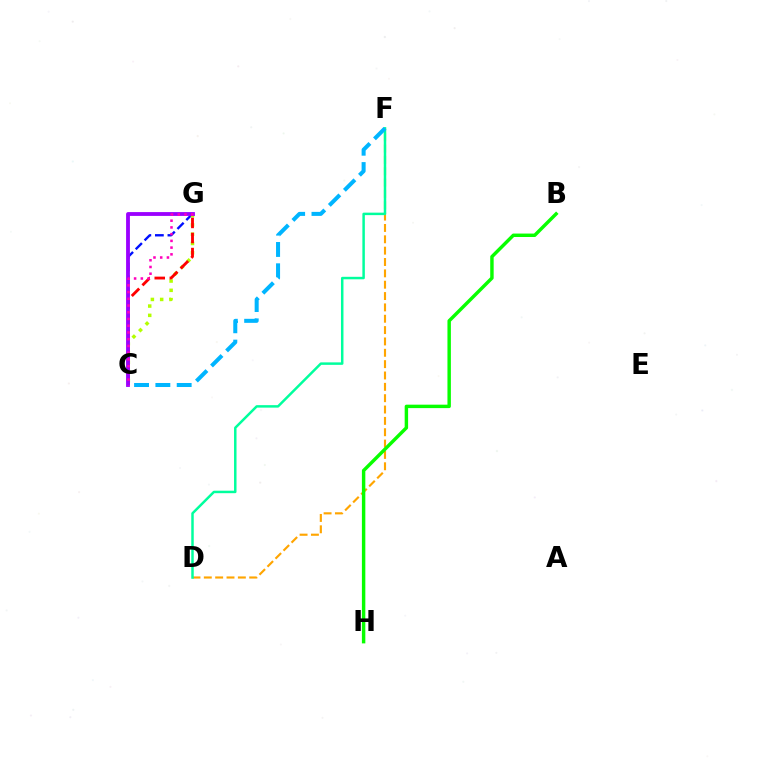{('C', 'G'): [{'color': '#0010ff', 'line_style': 'dashed', 'thickness': 1.7}, {'color': '#b3ff00', 'line_style': 'dotted', 'thickness': 2.52}, {'color': '#ff0000', 'line_style': 'dashed', 'thickness': 2.05}, {'color': '#9b00ff', 'line_style': 'solid', 'thickness': 2.75}, {'color': '#ff00bd', 'line_style': 'dotted', 'thickness': 1.83}], ('D', 'F'): [{'color': '#ffa500', 'line_style': 'dashed', 'thickness': 1.54}, {'color': '#00ff9d', 'line_style': 'solid', 'thickness': 1.79}], ('B', 'H'): [{'color': '#08ff00', 'line_style': 'solid', 'thickness': 2.47}], ('C', 'F'): [{'color': '#00b5ff', 'line_style': 'dashed', 'thickness': 2.9}]}